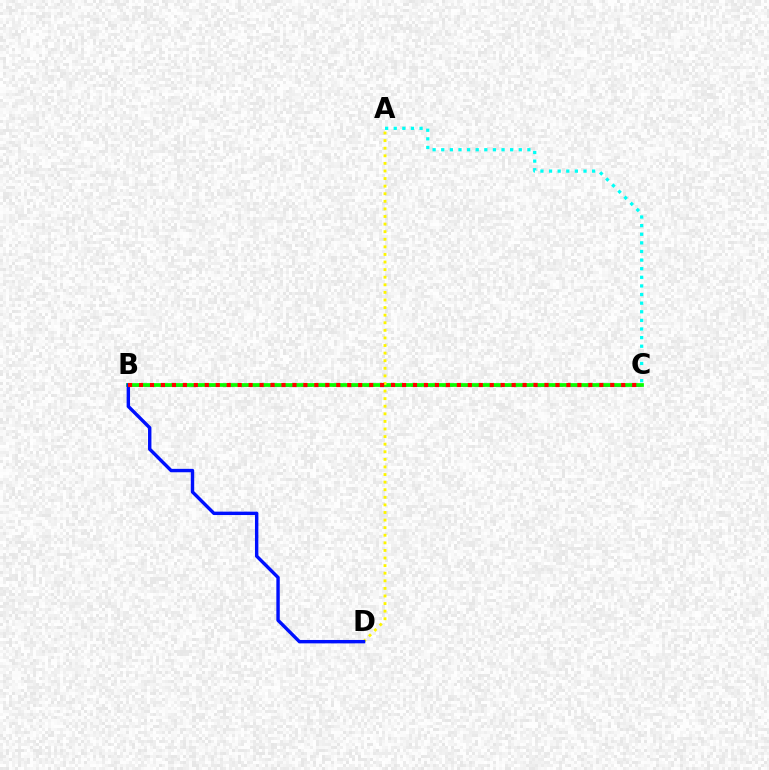{('B', 'C'): [{'color': '#ee00ff', 'line_style': 'dashed', 'thickness': 2.13}, {'color': '#08ff00', 'line_style': 'solid', 'thickness': 2.7}, {'color': '#ff0000', 'line_style': 'dotted', 'thickness': 2.98}], ('A', 'D'): [{'color': '#fcf500', 'line_style': 'dotted', 'thickness': 2.06}], ('A', 'C'): [{'color': '#00fff6', 'line_style': 'dotted', 'thickness': 2.34}], ('B', 'D'): [{'color': '#0010ff', 'line_style': 'solid', 'thickness': 2.45}]}